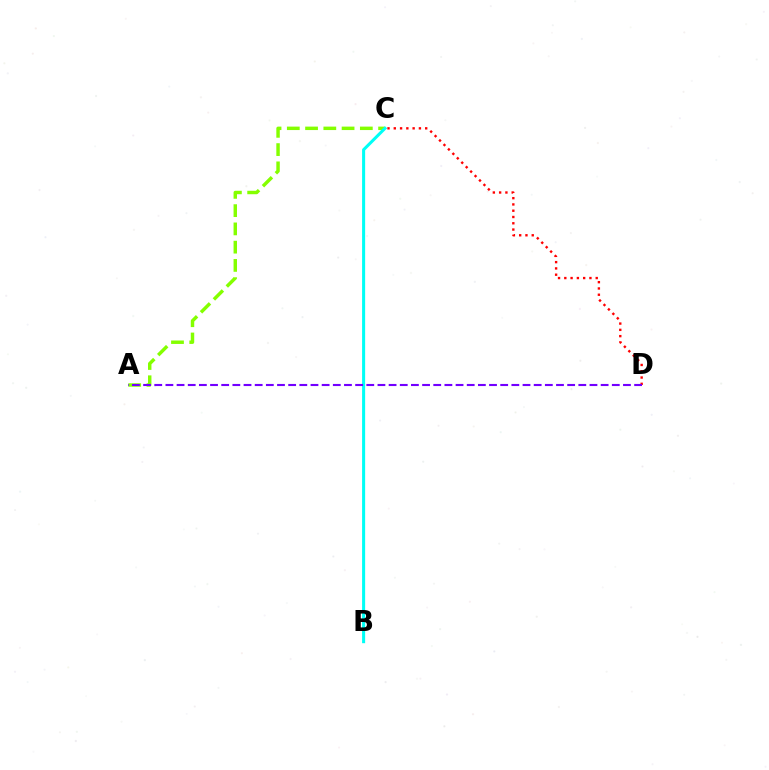{('A', 'C'): [{'color': '#84ff00', 'line_style': 'dashed', 'thickness': 2.48}], ('C', 'D'): [{'color': '#ff0000', 'line_style': 'dotted', 'thickness': 1.71}], ('B', 'C'): [{'color': '#00fff6', 'line_style': 'solid', 'thickness': 2.2}], ('A', 'D'): [{'color': '#7200ff', 'line_style': 'dashed', 'thickness': 1.52}]}